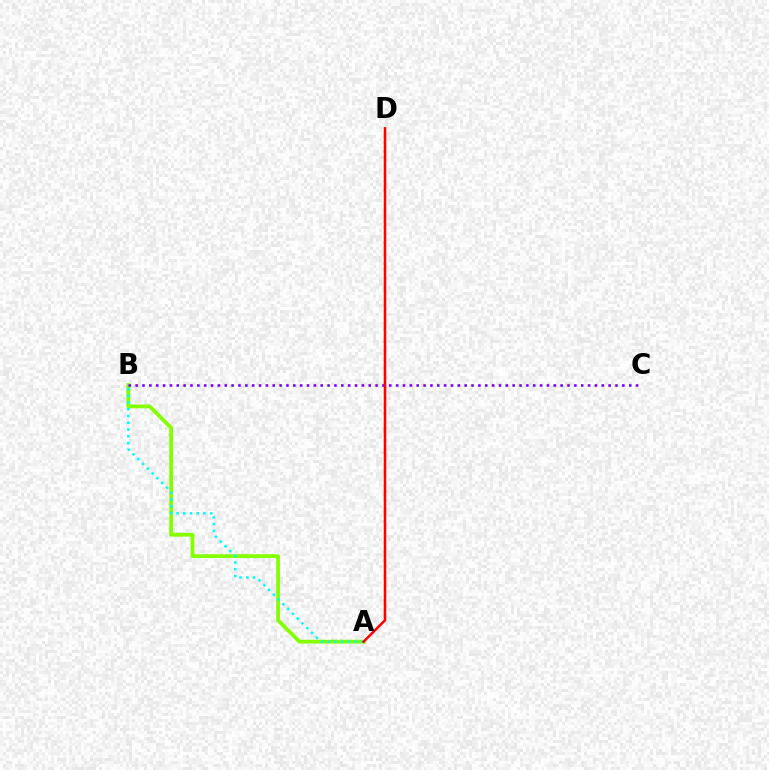{('A', 'B'): [{'color': '#84ff00', 'line_style': 'solid', 'thickness': 2.73}, {'color': '#00fff6', 'line_style': 'dotted', 'thickness': 1.83}], ('B', 'C'): [{'color': '#7200ff', 'line_style': 'dotted', 'thickness': 1.86}], ('A', 'D'): [{'color': '#ff0000', 'line_style': 'solid', 'thickness': 1.82}]}